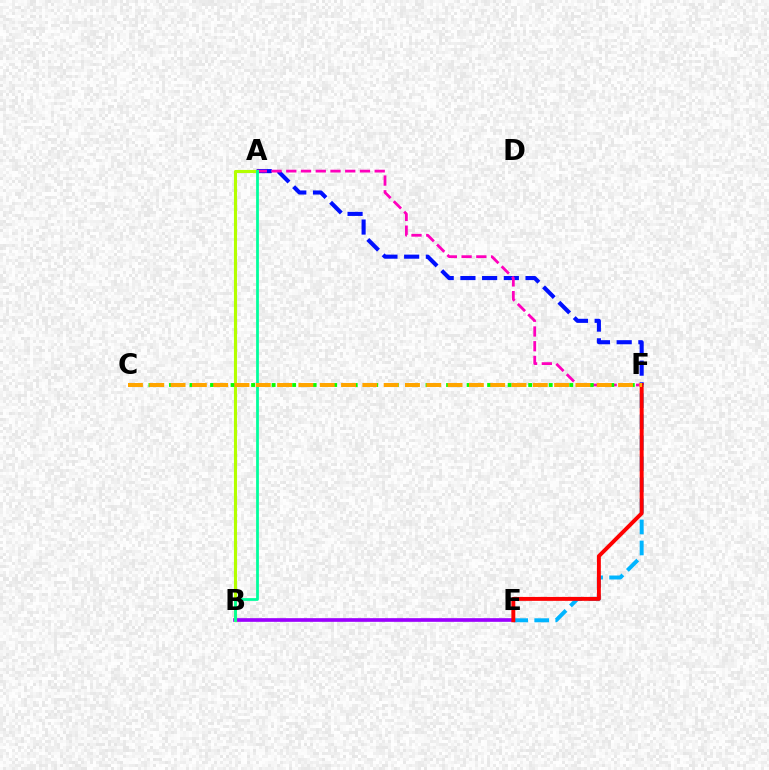{('B', 'E'): [{'color': '#9b00ff', 'line_style': 'solid', 'thickness': 2.64}], ('A', 'F'): [{'color': '#0010ff', 'line_style': 'dashed', 'thickness': 2.95}, {'color': '#ff00bd', 'line_style': 'dashed', 'thickness': 2.0}], ('A', 'B'): [{'color': '#b3ff00', 'line_style': 'solid', 'thickness': 2.24}, {'color': '#00ff9d', 'line_style': 'solid', 'thickness': 1.99}], ('E', 'F'): [{'color': '#00b5ff', 'line_style': 'dashed', 'thickness': 2.86}, {'color': '#ff0000', 'line_style': 'solid', 'thickness': 2.83}], ('C', 'F'): [{'color': '#08ff00', 'line_style': 'dotted', 'thickness': 2.79}, {'color': '#ffa500', 'line_style': 'dashed', 'thickness': 2.89}]}